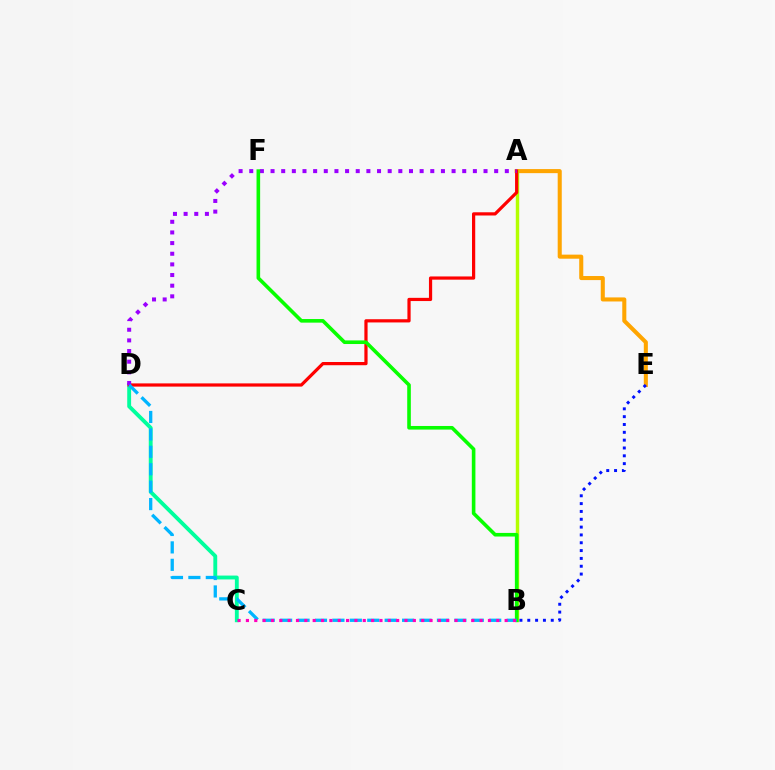{('A', 'E'): [{'color': '#ffa500', 'line_style': 'solid', 'thickness': 2.93}], ('C', 'D'): [{'color': '#00ff9d', 'line_style': 'solid', 'thickness': 2.78}], ('A', 'B'): [{'color': '#b3ff00', 'line_style': 'solid', 'thickness': 2.48}], ('A', 'D'): [{'color': '#ff0000', 'line_style': 'solid', 'thickness': 2.31}, {'color': '#9b00ff', 'line_style': 'dotted', 'thickness': 2.89}], ('B', 'E'): [{'color': '#0010ff', 'line_style': 'dotted', 'thickness': 2.13}], ('B', 'F'): [{'color': '#08ff00', 'line_style': 'solid', 'thickness': 2.6}], ('B', 'D'): [{'color': '#00b5ff', 'line_style': 'dashed', 'thickness': 2.37}], ('B', 'C'): [{'color': '#ff00bd', 'line_style': 'dotted', 'thickness': 2.27}]}